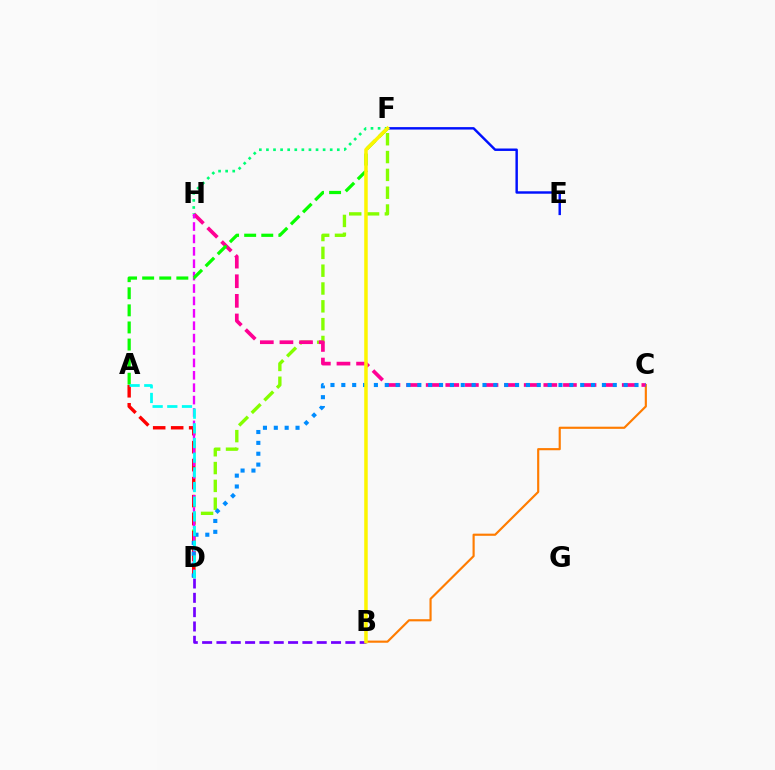{('B', 'C'): [{'color': '#ff7c00', 'line_style': 'solid', 'thickness': 1.55}], ('D', 'F'): [{'color': '#84ff00', 'line_style': 'dashed', 'thickness': 2.42}], ('E', 'F'): [{'color': '#0010ff', 'line_style': 'solid', 'thickness': 1.76}], ('C', 'H'): [{'color': '#ff0094', 'line_style': 'dashed', 'thickness': 2.66}], ('A', 'D'): [{'color': '#ff0000', 'line_style': 'dashed', 'thickness': 2.44}, {'color': '#00fff6', 'line_style': 'dashed', 'thickness': 1.99}], ('F', 'H'): [{'color': '#00ff74', 'line_style': 'dotted', 'thickness': 1.93}], ('D', 'H'): [{'color': '#ee00ff', 'line_style': 'dashed', 'thickness': 1.68}], ('B', 'D'): [{'color': '#7200ff', 'line_style': 'dashed', 'thickness': 1.95}], ('A', 'F'): [{'color': '#08ff00', 'line_style': 'dashed', 'thickness': 2.32}], ('C', 'D'): [{'color': '#008cff', 'line_style': 'dotted', 'thickness': 2.95}], ('B', 'F'): [{'color': '#fcf500', 'line_style': 'solid', 'thickness': 2.53}]}